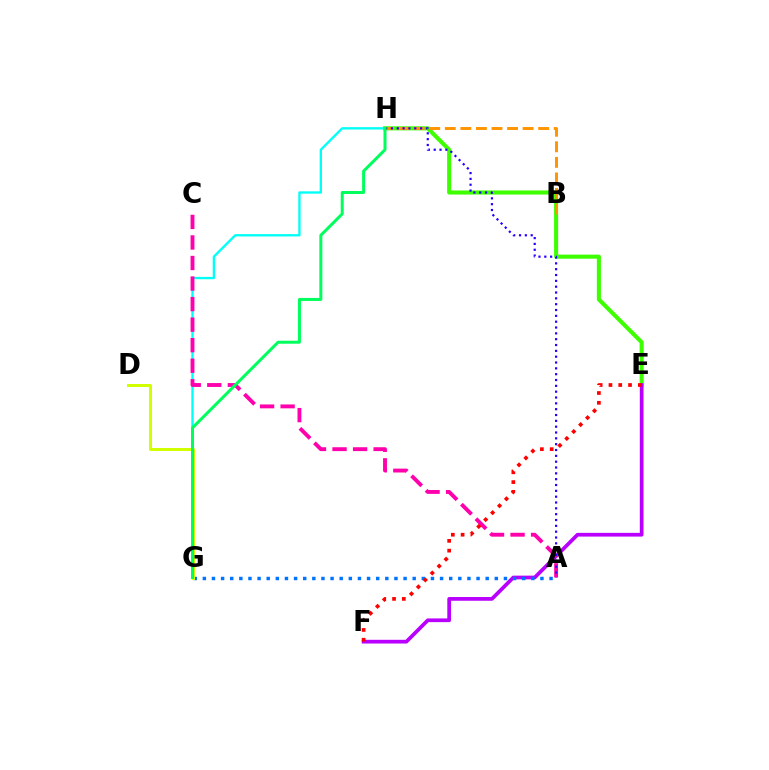{('G', 'H'): [{'color': '#00fff6', 'line_style': 'solid', 'thickness': 1.69}, {'color': '#00ff5c', 'line_style': 'solid', 'thickness': 2.16}], ('E', 'H'): [{'color': '#3dff00', 'line_style': 'solid', 'thickness': 2.93}], ('E', 'F'): [{'color': '#b900ff', 'line_style': 'solid', 'thickness': 2.68}, {'color': '#ff0000', 'line_style': 'dotted', 'thickness': 2.66}], ('A', 'G'): [{'color': '#0074ff', 'line_style': 'dotted', 'thickness': 2.48}], ('B', 'H'): [{'color': '#ff9400', 'line_style': 'dashed', 'thickness': 2.11}], ('D', 'G'): [{'color': '#d1ff00', 'line_style': 'solid', 'thickness': 2.18}], ('A', 'C'): [{'color': '#ff00ac', 'line_style': 'dashed', 'thickness': 2.79}], ('A', 'H'): [{'color': '#2500ff', 'line_style': 'dotted', 'thickness': 1.58}]}